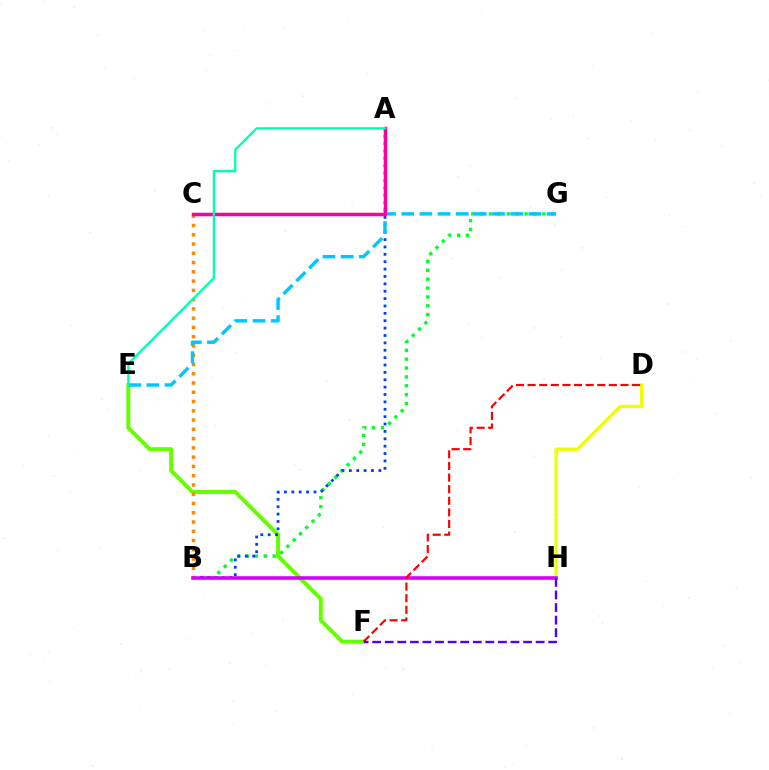{('E', 'F'): [{'color': '#66ff00', 'line_style': 'solid', 'thickness': 2.87}], ('D', 'H'): [{'color': '#eeff00', 'line_style': 'solid', 'thickness': 2.4}], ('B', 'G'): [{'color': '#00ff27', 'line_style': 'dotted', 'thickness': 2.41}], ('A', 'B'): [{'color': '#003fff', 'line_style': 'dotted', 'thickness': 2.0}], ('B', 'C'): [{'color': '#ff8800', 'line_style': 'dotted', 'thickness': 2.52}], ('E', 'G'): [{'color': '#00c7ff', 'line_style': 'dashed', 'thickness': 2.47}], ('B', 'H'): [{'color': '#d600ff', 'line_style': 'solid', 'thickness': 2.6}], ('A', 'C'): [{'color': '#ff00a0', 'line_style': 'solid', 'thickness': 2.51}], ('D', 'F'): [{'color': '#ff0000', 'line_style': 'dashed', 'thickness': 1.58}], ('F', 'H'): [{'color': '#4f00ff', 'line_style': 'dashed', 'thickness': 1.71}], ('A', 'E'): [{'color': '#00ffaf', 'line_style': 'solid', 'thickness': 1.64}]}